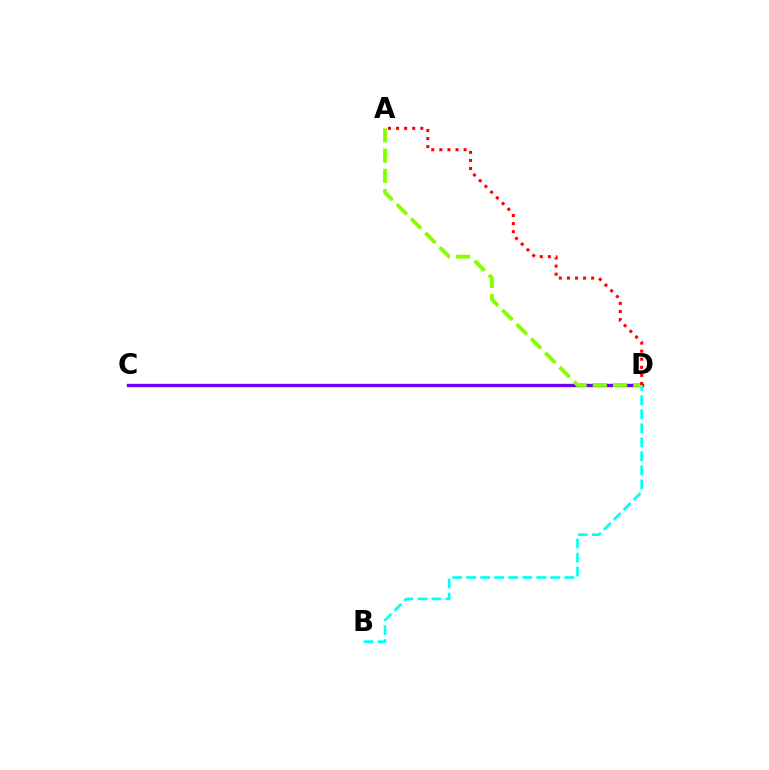{('C', 'D'): [{'color': '#7200ff', 'line_style': 'solid', 'thickness': 2.42}], ('B', 'D'): [{'color': '#00fff6', 'line_style': 'dashed', 'thickness': 1.91}], ('A', 'D'): [{'color': '#84ff00', 'line_style': 'dashed', 'thickness': 2.75}, {'color': '#ff0000', 'line_style': 'dotted', 'thickness': 2.2}]}